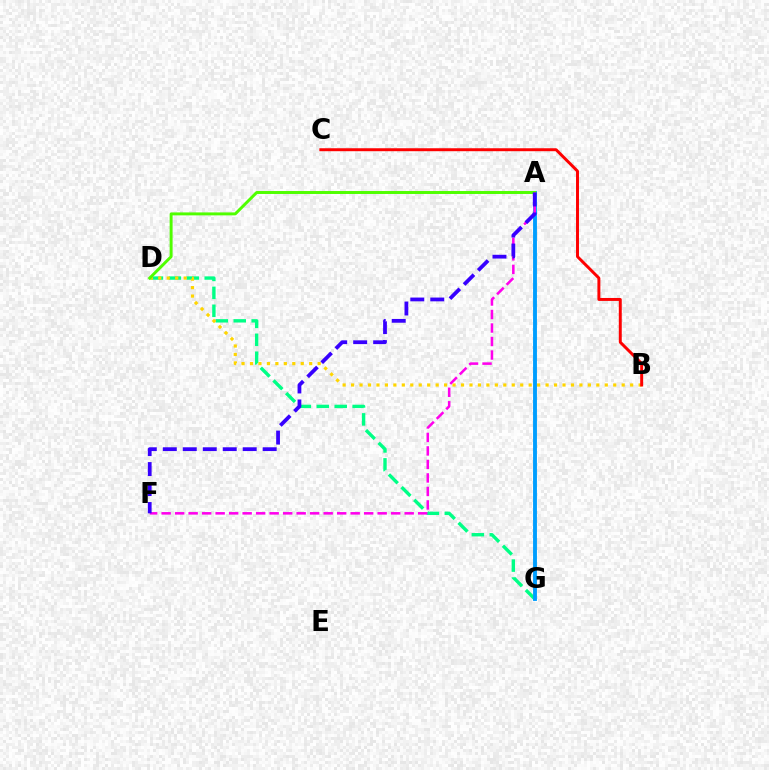{('D', 'G'): [{'color': '#00ff86', 'line_style': 'dashed', 'thickness': 2.44}], ('B', 'D'): [{'color': '#ffd500', 'line_style': 'dotted', 'thickness': 2.3}], ('A', 'G'): [{'color': '#009eff', 'line_style': 'solid', 'thickness': 2.79}], ('B', 'C'): [{'color': '#ff0000', 'line_style': 'solid', 'thickness': 2.13}], ('A', 'D'): [{'color': '#4fff00', 'line_style': 'solid', 'thickness': 2.12}], ('A', 'F'): [{'color': '#ff00ed', 'line_style': 'dashed', 'thickness': 1.83}, {'color': '#3700ff', 'line_style': 'dashed', 'thickness': 2.71}]}